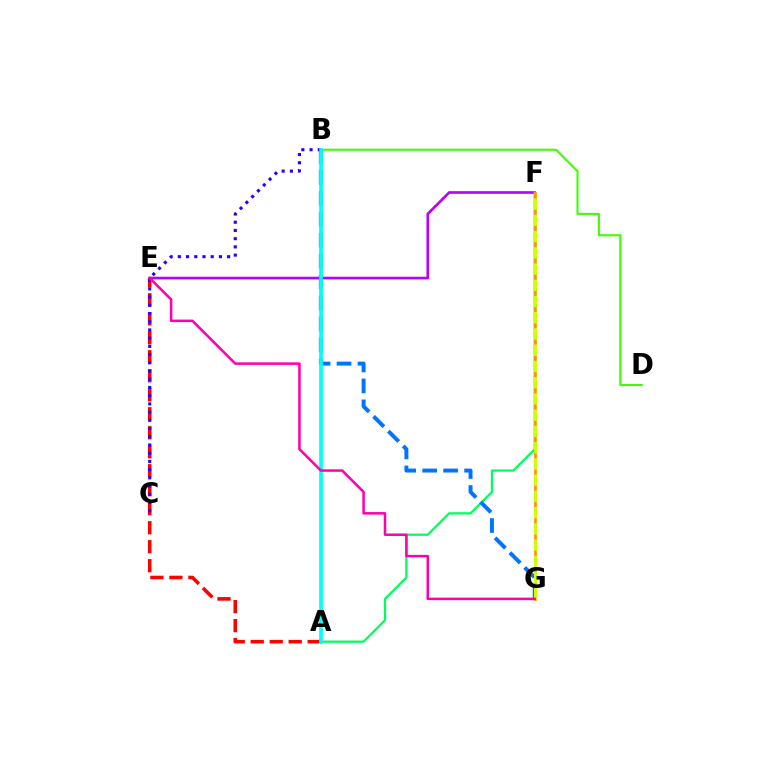{('E', 'F'): [{'color': '#b900ff', 'line_style': 'solid', 'thickness': 1.92}], ('A', 'F'): [{'color': '#00ff5c', 'line_style': 'solid', 'thickness': 1.62}], ('B', 'D'): [{'color': '#3dff00', 'line_style': 'solid', 'thickness': 1.51}], ('B', 'G'): [{'color': '#0074ff', 'line_style': 'dashed', 'thickness': 2.85}], ('A', 'E'): [{'color': '#ff0000', 'line_style': 'dashed', 'thickness': 2.58}], ('B', 'C'): [{'color': '#2500ff', 'line_style': 'dotted', 'thickness': 2.23}], ('A', 'B'): [{'color': '#00fff6', 'line_style': 'solid', 'thickness': 2.66}], ('F', 'G'): [{'color': '#ff9400', 'line_style': 'solid', 'thickness': 1.96}, {'color': '#d1ff00', 'line_style': 'dashed', 'thickness': 2.21}], ('E', 'G'): [{'color': '#ff00ac', 'line_style': 'solid', 'thickness': 1.81}]}